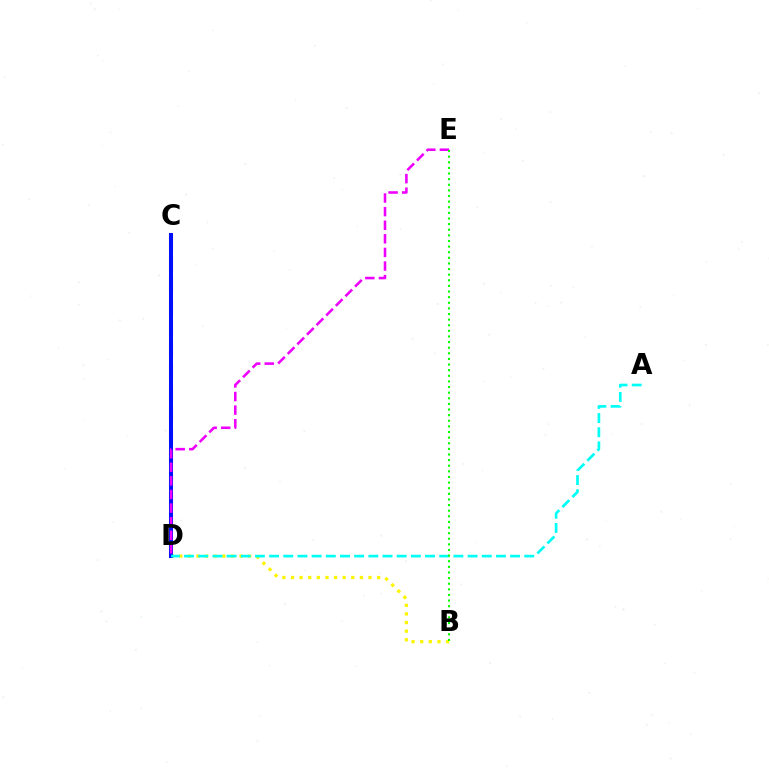{('C', 'D'): [{'color': '#ff0000', 'line_style': 'dashed', 'thickness': 2.92}, {'color': '#0010ff', 'line_style': 'solid', 'thickness': 2.89}], ('B', 'D'): [{'color': '#fcf500', 'line_style': 'dotted', 'thickness': 2.34}], ('A', 'D'): [{'color': '#00fff6', 'line_style': 'dashed', 'thickness': 1.93}], ('D', 'E'): [{'color': '#ee00ff', 'line_style': 'dashed', 'thickness': 1.85}], ('B', 'E'): [{'color': '#08ff00', 'line_style': 'dotted', 'thickness': 1.53}]}